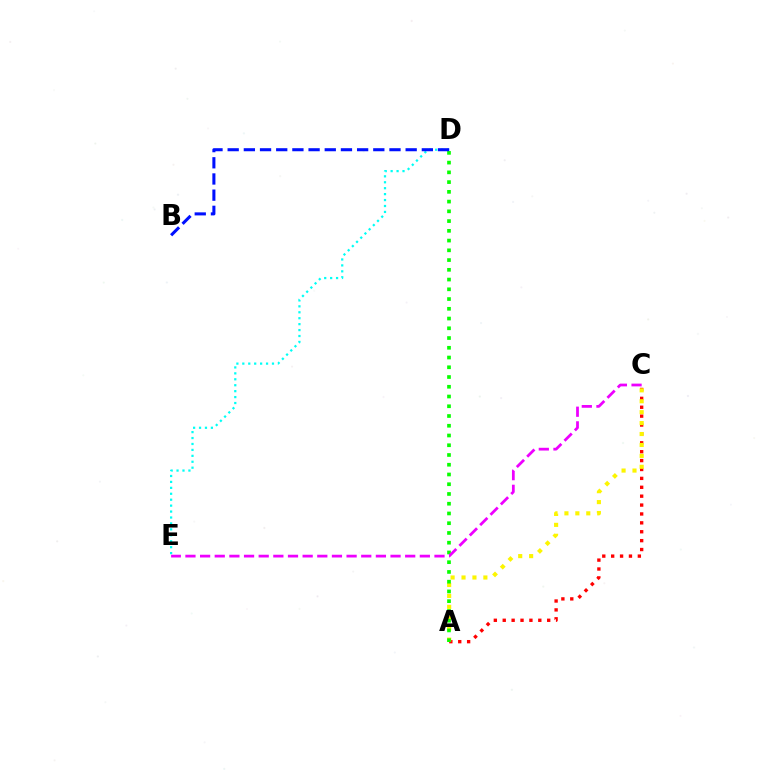{('A', 'C'): [{'color': '#ff0000', 'line_style': 'dotted', 'thickness': 2.42}, {'color': '#fcf500', 'line_style': 'dotted', 'thickness': 2.97}], ('A', 'D'): [{'color': '#08ff00', 'line_style': 'dotted', 'thickness': 2.65}], ('C', 'E'): [{'color': '#ee00ff', 'line_style': 'dashed', 'thickness': 1.99}], ('D', 'E'): [{'color': '#00fff6', 'line_style': 'dotted', 'thickness': 1.61}], ('B', 'D'): [{'color': '#0010ff', 'line_style': 'dashed', 'thickness': 2.2}]}